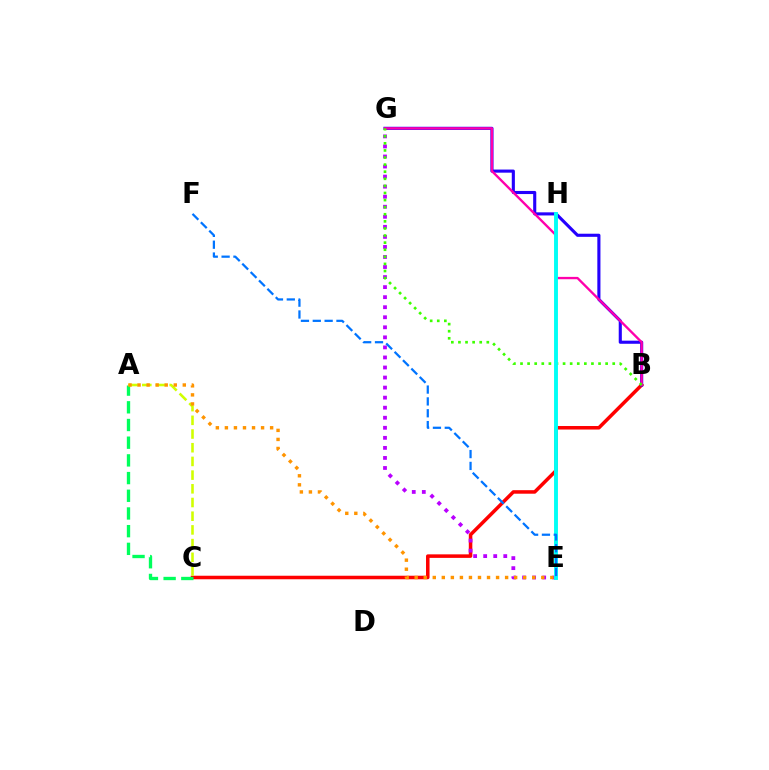{('B', 'C'): [{'color': '#ff0000', 'line_style': 'solid', 'thickness': 2.54}], ('E', 'G'): [{'color': '#b900ff', 'line_style': 'dotted', 'thickness': 2.73}], ('A', 'C'): [{'color': '#00ff5c', 'line_style': 'dashed', 'thickness': 2.4}, {'color': '#d1ff00', 'line_style': 'dashed', 'thickness': 1.86}], ('B', 'G'): [{'color': '#2500ff', 'line_style': 'solid', 'thickness': 2.24}, {'color': '#ff00ac', 'line_style': 'solid', 'thickness': 1.69}, {'color': '#3dff00', 'line_style': 'dotted', 'thickness': 1.93}], ('A', 'E'): [{'color': '#ff9400', 'line_style': 'dotted', 'thickness': 2.46}], ('E', 'H'): [{'color': '#00fff6', 'line_style': 'solid', 'thickness': 2.8}], ('E', 'F'): [{'color': '#0074ff', 'line_style': 'dashed', 'thickness': 1.61}]}